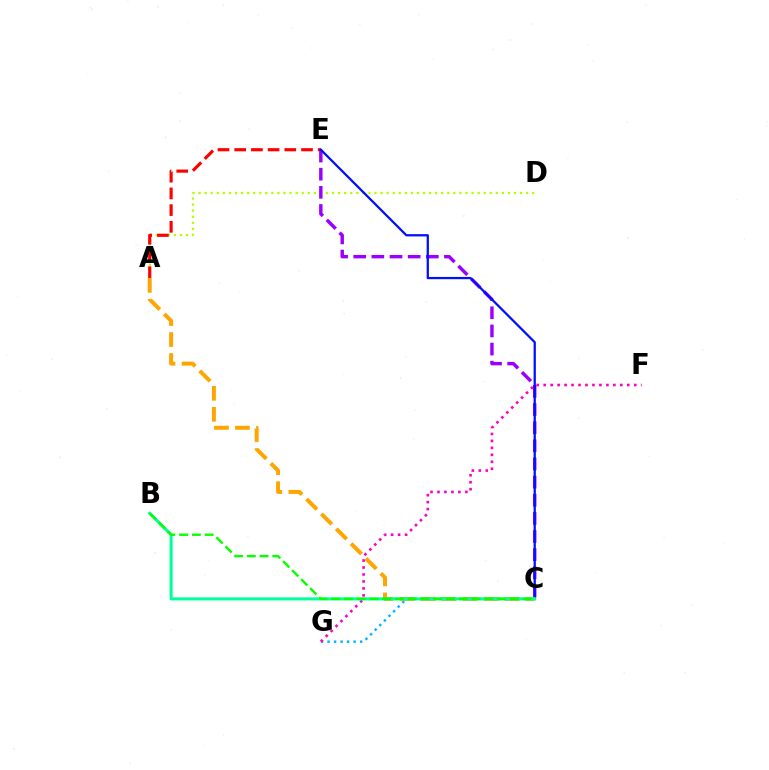{('A', 'D'): [{'color': '#b3ff00', 'line_style': 'dotted', 'thickness': 1.65}], ('A', 'E'): [{'color': '#ff0000', 'line_style': 'dashed', 'thickness': 2.27}], ('C', 'G'): [{'color': '#00b5ff', 'line_style': 'dotted', 'thickness': 1.77}], ('C', 'E'): [{'color': '#9b00ff', 'line_style': 'dashed', 'thickness': 2.46}, {'color': '#0010ff', 'line_style': 'solid', 'thickness': 1.63}], ('F', 'G'): [{'color': '#ff00bd', 'line_style': 'dotted', 'thickness': 1.89}], ('A', 'C'): [{'color': '#ffa500', 'line_style': 'dashed', 'thickness': 2.85}], ('B', 'C'): [{'color': '#00ff9d', 'line_style': 'solid', 'thickness': 2.2}, {'color': '#08ff00', 'line_style': 'dashed', 'thickness': 1.73}]}